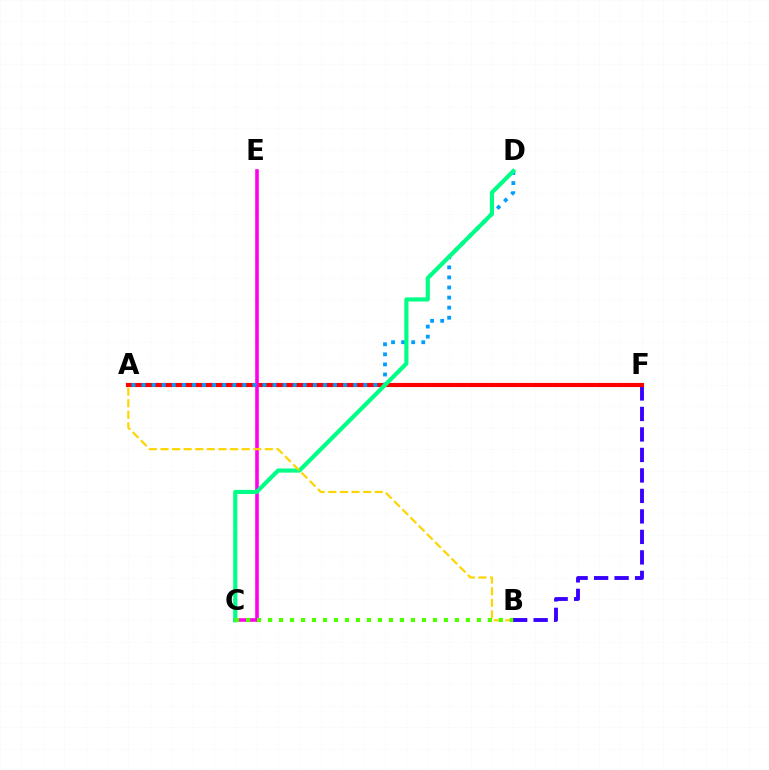{('B', 'F'): [{'color': '#3700ff', 'line_style': 'dashed', 'thickness': 2.78}], ('A', 'F'): [{'color': '#ff0000', 'line_style': 'solid', 'thickness': 2.98}], ('C', 'E'): [{'color': '#ff00ed', 'line_style': 'solid', 'thickness': 2.59}], ('A', 'D'): [{'color': '#009eff', 'line_style': 'dotted', 'thickness': 2.74}], ('C', 'D'): [{'color': '#00ff86', 'line_style': 'solid', 'thickness': 2.99}], ('A', 'B'): [{'color': '#ffd500', 'line_style': 'dashed', 'thickness': 1.58}], ('B', 'C'): [{'color': '#4fff00', 'line_style': 'dotted', 'thickness': 2.99}]}